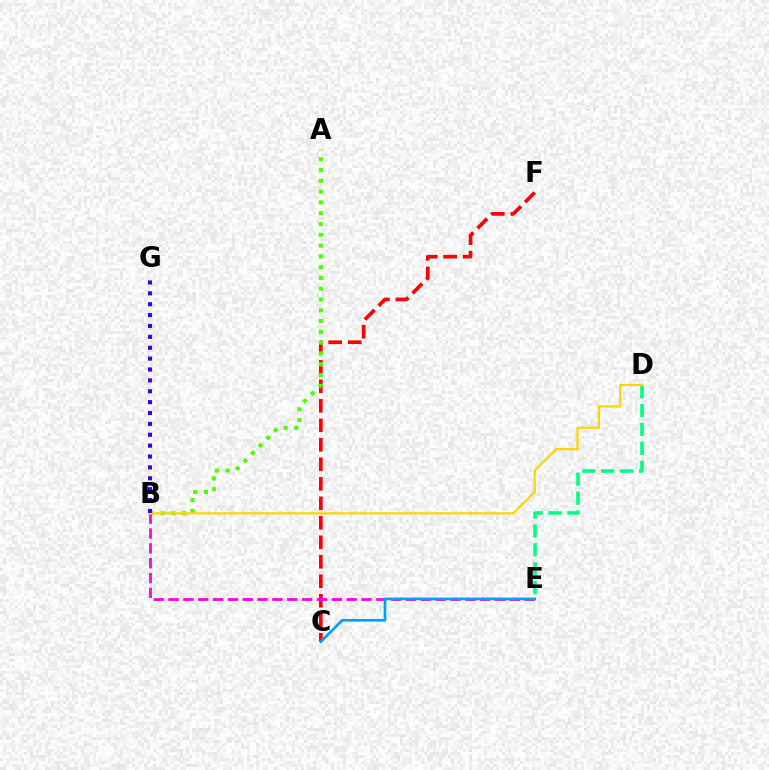{('C', 'F'): [{'color': '#ff0000', 'line_style': 'dashed', 'thickness': 2.65}], ('A', 'B'): [{'color': '#4fff00', 'line_style': 'dotted', 'thickness': 2.93}], ('D', 'E'): [{'color': '#00ff86', 'line_style': 'dashed', 'thickness': 2.57}], ('B', 'E'): [{'color': '#ff00ed', 'line_style': 'dashed', 'thickness': 2.02}], ('B', 'D'): [{'color': '#ffd500', 'line_style': 'solid', 'thickness': 1.59}], ('C', 'E'): [{'color': '#009eff', 'line_style': 'solid', 'thickness': 1.9}], ('B', 'G'): [{'color': '#3700ff', 'line_style': 'dotted', 'thickness': 2.96}]}